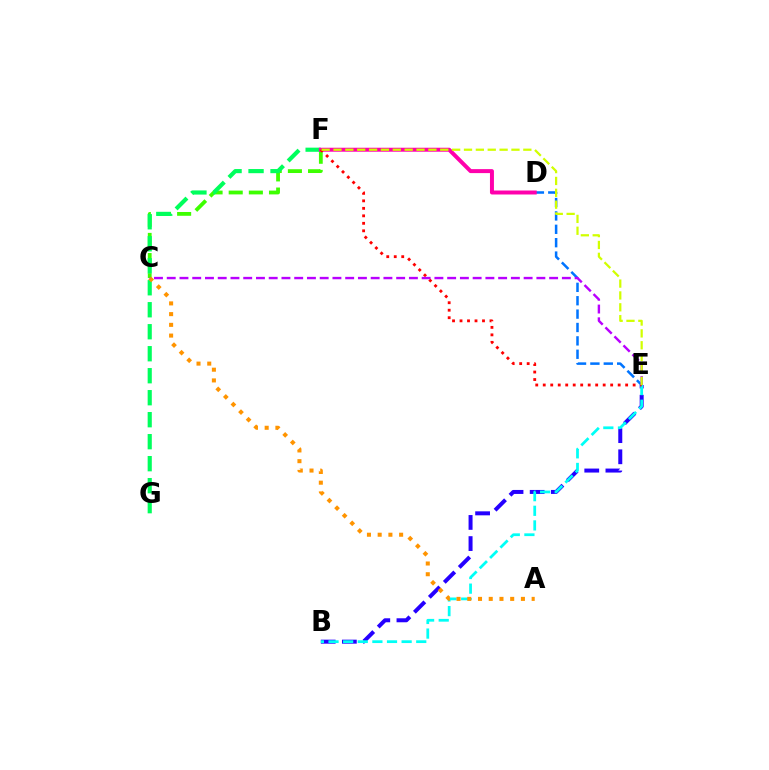{('D', 'E'): [{'color': '#0074ff', 'line_style': 'dashed', 'thickness': 1.82}], ('C', 'F'): [{'color': '#3dff00', 'line_style': 'dashed', 'thickness': 2.74}], ('F', 'G'): [{'color': '#00ff5c', 'line_style': 'dashed', 'thickness': 2.99}], ('B', 'E'): [{'color': '#2500ff', 'line_style': 'dashed', 'thickness': 2.87}, {'color': '#00fff6', 'line_style': 'dashed', 'thickness': 1.99}], ('D', 'F'): [{'color': '#ff00ac', 'line_style': 'solid', 'thickness': 2.86}], ('A', 'C'): [{'color': '#ff9400', 'line_style': 'dotted', 'thickness': 2.91}], ('E', 'F'): [{'color': '#ff0000', 'line_style': 'dotted', 'thickness': 2.04}, {'color': '#d1ff00', 'line_style': 'dashed', 'thickness': 1.61}], ('C', 'E'): [{'color': '#b900ff', 'line_style': 'dashed', 'thickness': 1.73}]}